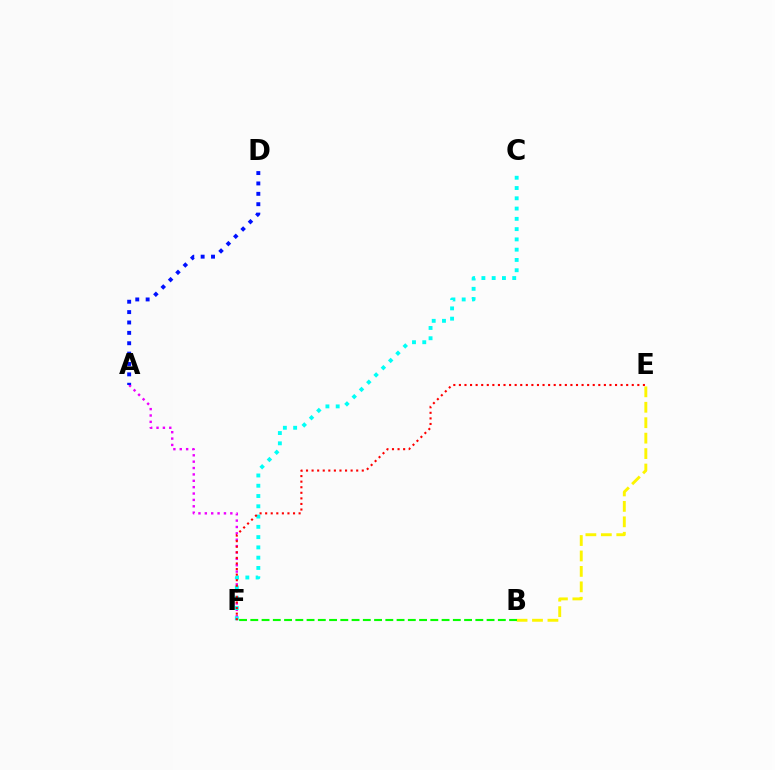{('A', 'F'): [{'color': '#ee00ff', 'line_style': 'dotted', 'thickness': 1.73}], ('A', 'D'): [{'color': '#0010ff', 'line_style': 'dotted', 'thickness': 2.82}], ('B', 'E'): [{'color': '#fcf500', 'line_style': 'dashed', 'thickness': 2.1}], ('C', 'F'): [{'color': '#00fff6', 'line_style': 'dotted', 'thickness': 2.79}], ('E', 'F'): [{'color': '#ff0000', 'line_style': 'dotted', 'thickness': 1.51}], ('B', 'F'): [{'color': '#08ff00', 'line_style': 'dashed', 'thickness': 1.53}]}